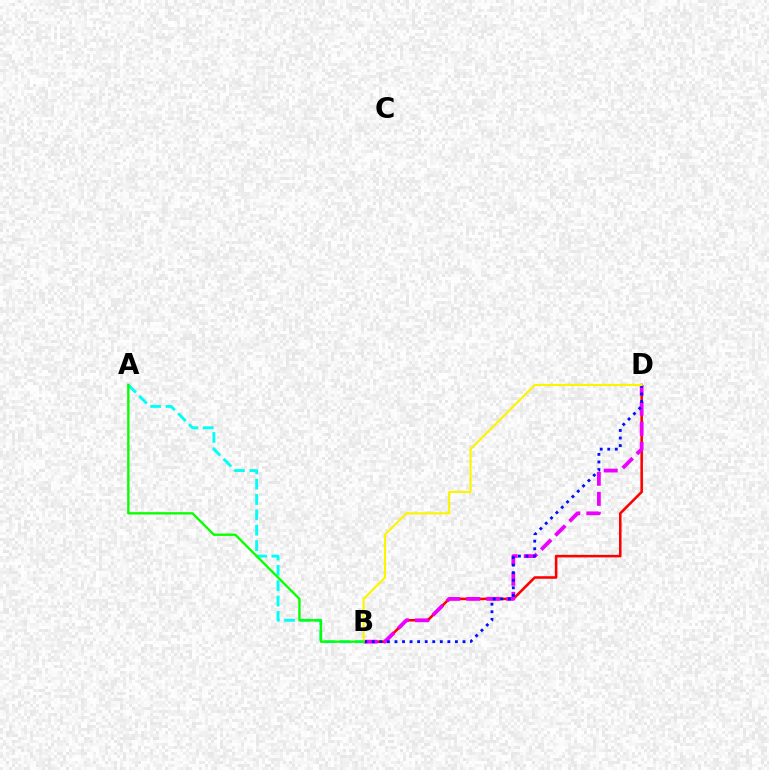{('B', 'D'): [{'color': '#ff0000', 'line_style': 'solid', 'thickness': 1.84}, {'color': '#ee00ff', 'line_style': 'dashed', 'thickness': 2.73}, {'color': '#0010ff', 'line_style': 'dotted', 'thickness': 2.05}, {'color': '#fcf500', 'line_style': 'solid', 'thickness': 1.55}], ('A', 'B'): [{'color': '#00fff6', 'line_style': 'dashed', 'thickness': 2.09}, {'color': '#08ff00', 'line_style': 'solid', 'thickness': 1.69}]}